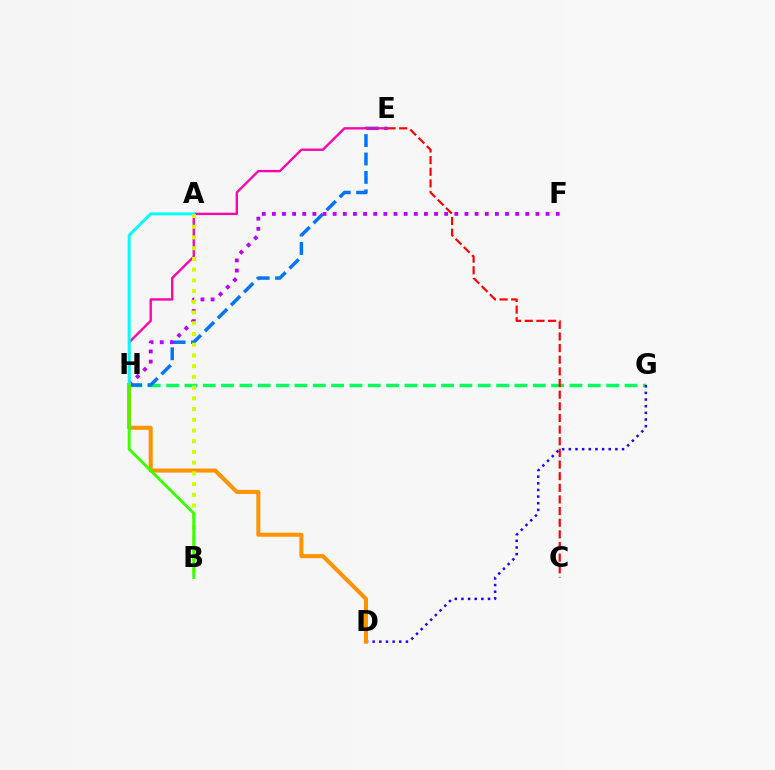{('G', 'H'): [{'color': '#00ff5c', 'line_style': 'dashed', 'thickness': 2.49}], ('D', 'G'): [{'color': '#2500ff', 'line_style': 'dotted', 'thickness': 1.81}], ('E', 'H'): [{'color': '#0074ff', 'line_style': 'dashed', 'thickness': 2.5}, {'color': '#ff00ac', 'line_style': 'solid', 'thickness': 1.7}], ('F', 'H'): [{'color': '#b900ff', 'line_style': 'dotted', 'thickness': 2.75}], ('D', 'H'): [{'color': '#ff9400', 'line_style': 'solid', 'thickness': 2.93}], ('C', 'E'): [{'color': '#ff0000', 'line_style': 'dashed', 'thickness': 1.58}], ('A', 'H'): [{'color': '#00fff6', 'line_style': 'solid', 'thickness': 2.15}], ('A', 'B'): [{'color': '#d1ff00', 'line_style': 'dotted', 'thickness': 2.91}], ('B', 'H'): [{'color': '#3dff00', 'line_style': 'solid', 'thickness': 2.11}]}